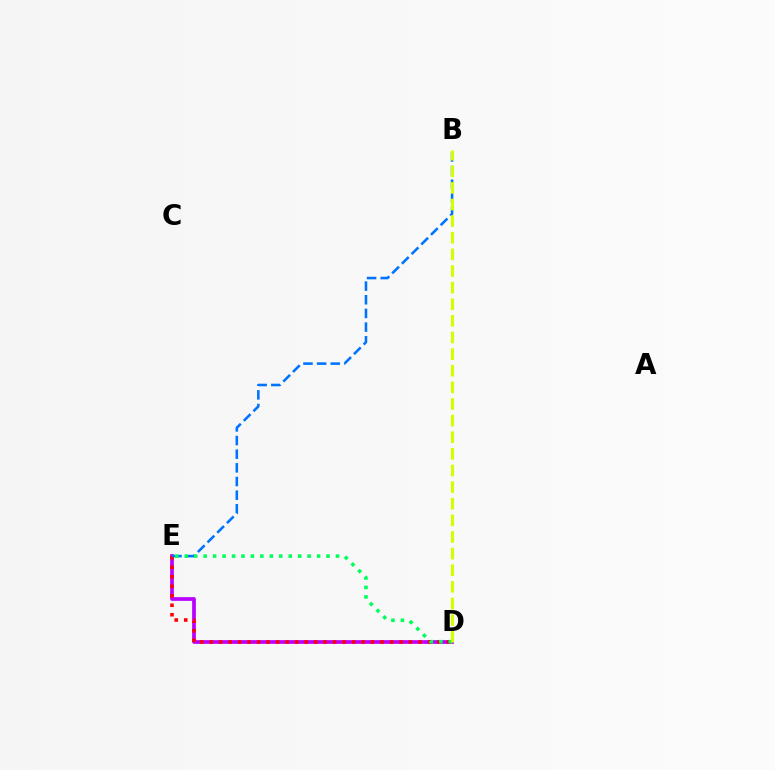{('D', 'E'): [{'color': '#b900ff', 'line_style': 'solid', 'thickness': 2.67}, {'color': '#ff0000', 'line_style': 'dotted', 'thickness': 2.58}, {'color': '#00ff5c', 'line_style': 'dotted', 'thickness': 2.57}], ('B', 'E'): [{'color': '#0074ff', 'line_style': 'dashed', 'thickness': 1.86}], ('B', 'D'): [{'color': '#d1ff00', 'line_style': 'dashed', 'thickness': 2.26}]}